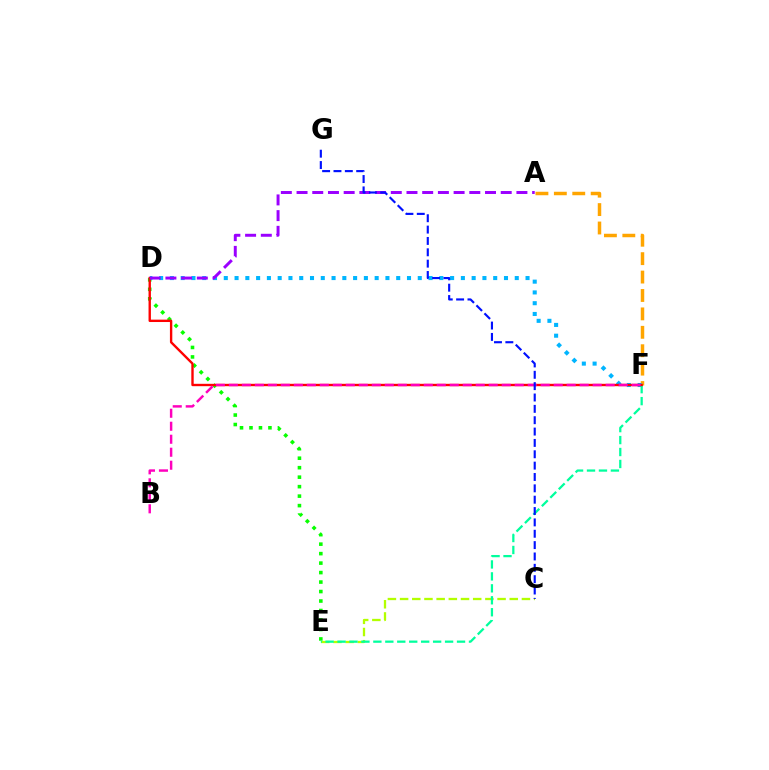{('D', 'E'): [{'color': '#08ff00', 'line_style': 'dotted', 'thickness': 2.58}], ('A', 'F'): [{'color': '#ffa500', 'line_style': 'dashed', 'thickness': 2.5}], ('D', 'F'): [{'color': '#00b5ff', 'line_style': 'dotted', 'thickness': 2.93}, {'color': '#ff0000', 'line_style': 'solid', 'thickness': 1.71}], ('C', 'E'): [{'color': '#b3ff00', 'line_style': 'dashed', 'thickness': 1.66}], ('E', 'F'): [{'color': '#00ff9d', 'line_style': 'dashed', 'thickness': 1.62}], ('B', 'F'): [{'color': '#ff00bd', 'line_style': 'dashed', 'thickness': 1.77}], ('A', 'D'): [{'color': '#9b00ff', 'line_style': 'dashed', 'thickness': 2.13}], ('C', 'G'): [{'color': '#0010ff', 'line_style': 'dashed', 'thickness': 1.54}]}